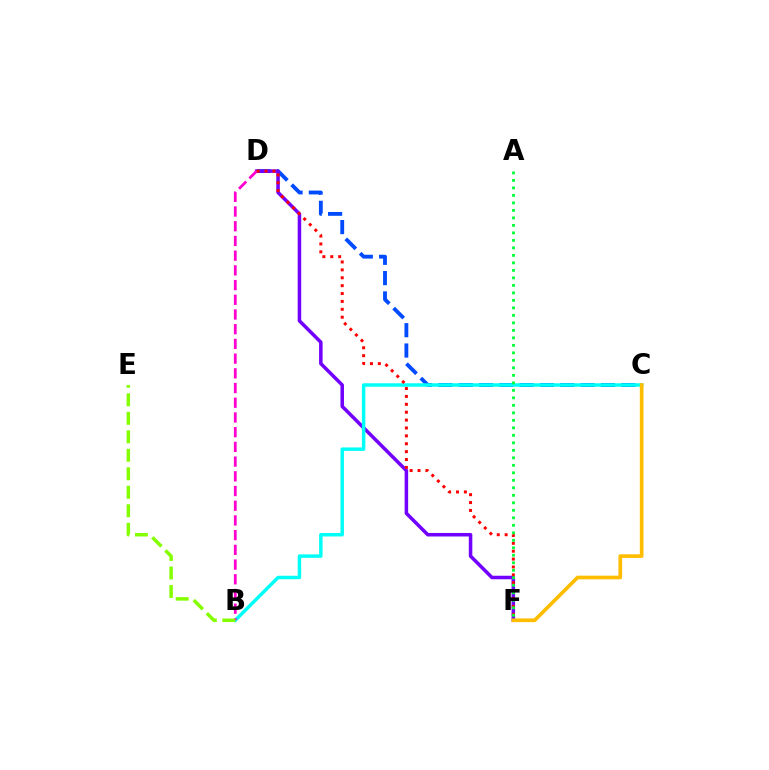{('C', 'D'): [{'color': '#004bff', 'line_style': 'dashed', 'thickness': 2.76}], ('D', 'F'): [{'color': '#7200ff', 'line_style': 'solid', 'thickness': 2.53}, {'color': '#ff0000', 'line_style': 'dotted', 'thickness': 2.14}], ('B', 'C'): [{'color': '#00fff6', 'line_style': 'solid', 'thickness': 2.49}], ('B', 'D'): [{'color': '#ff00cf', 'line_style': 'dashed', 'thickness': 2.0}], ('B', 'E'): [{'color': '#84ff00', 'line_style': 'dashed', 'thickness': 2.51}], ('C', 'F'): [{'color': '#ffbd00', 'line_style': 'solid', 'thickness': 2.65}], ('A', 'F'): [{'color': '#00ff39', 'line_style': 'dotted', 'thickness': 2.04}]}